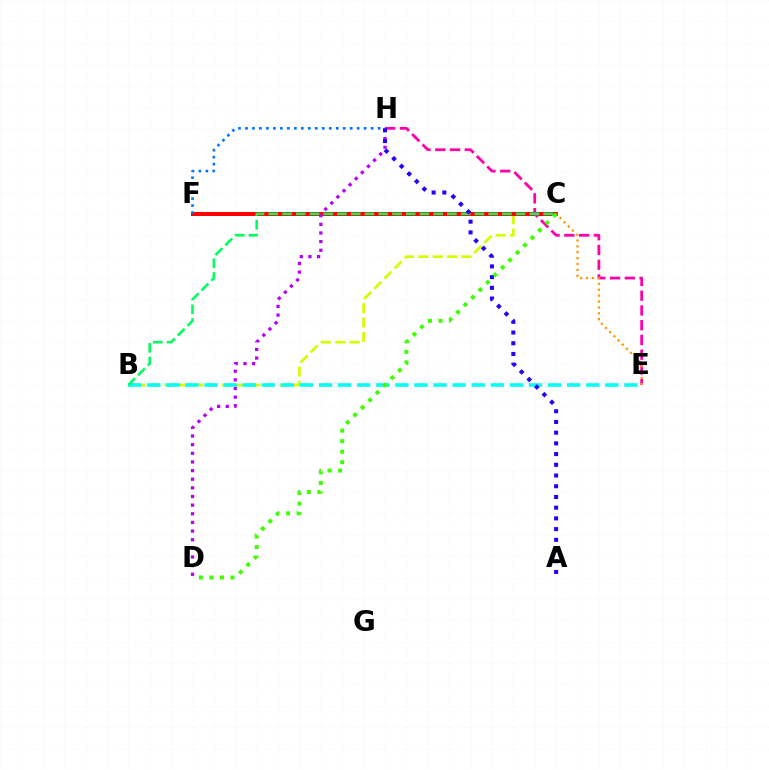{('B', 'C'): [{'color': '#d1ff00', 'line_style': 'dashed', 'thickness': 1.95}, {'color': '#00ff5c', 'line_style': 'dashed', 'thickness': 1.87}], ('B', 'E'): [{'color': '#00fff6', 'line_style': 'dashed', 'thickness': 2.59}], ('C', 'F'): [{'color': '#ff0000', 'line_style': 'solid', 'thickness': 2.87}], ('F', 'H'): [{'color': '#0074ff', 'line_style': 'dotted', 'thickness': 1.9}], ('E', 'H'): [{'color': '#ff00ac', 'line_style': 'dashed', 'thickness': 2.0}], ('D', 'H'): [{'color': '#b900ff', 'line_style': 'dotted', 'thickness': 2.35}], ('C', 'E'): [{'color': '#ff9400', 'line_style': 'dotted', 'thickness': 1.6}], ('A', 'H'): [{'color': '#2500ff', 'line_style': 'dotted', 'thickness': 2.91}], ('C', 'D'): [{'color': '#3dff00', 'line_style': 'dotted', 'thickness': 2.86}]}